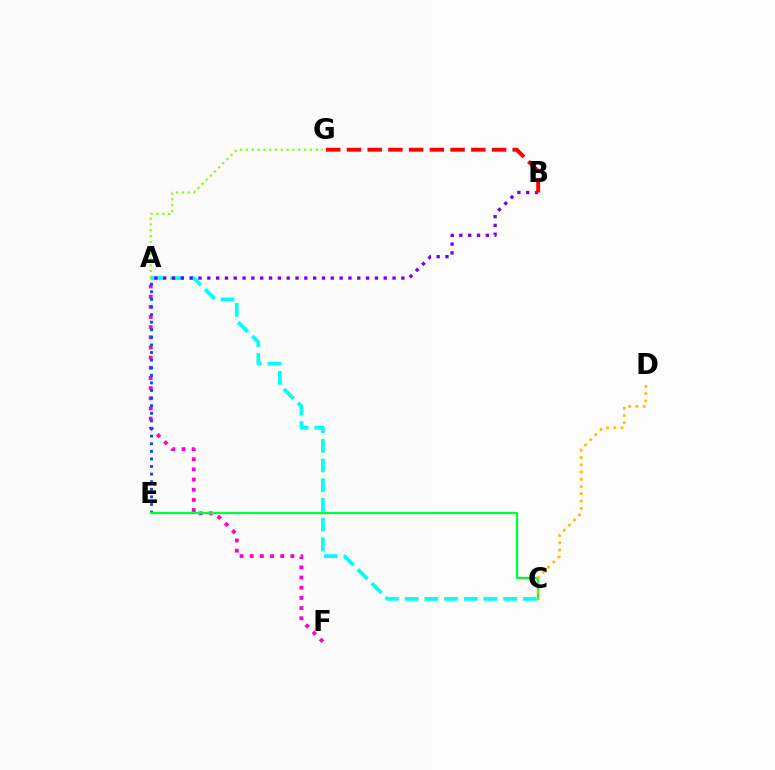{('A', 'F'): [{'color': '#ff00cf', 'line_style': 'dotted', 'thickness': 2.76}], ('A', 'E'): [{'color': '#004bff', 'line_style': 'dotted', 'thickness': 2.06}], ('A', 'C'): [{'color': '#00fff6', 'line_style': 'dashed', 'thickness': 2.68}], ('A', 'G'): [{'color': '#84ff00', 'line_style': 'dotted', 'thickness': 1.58}], ('A', 'B'): [{'color': '#7200ff', 'line_style': 'dotted', 'thickness': 2.4}], ('C', 'E'): [{'color': '#00ff39', 'line_style': 'solid', 'thickness': 1.65}], ('C', 'D'): [{'color': '#ffbd00', 'line_style': 'dotted', 'thickness': 1.97}], ('B', 'G'): [{'color': '#ff0000', 'line_style': 'dashed', 'thickness': 2.81}]}